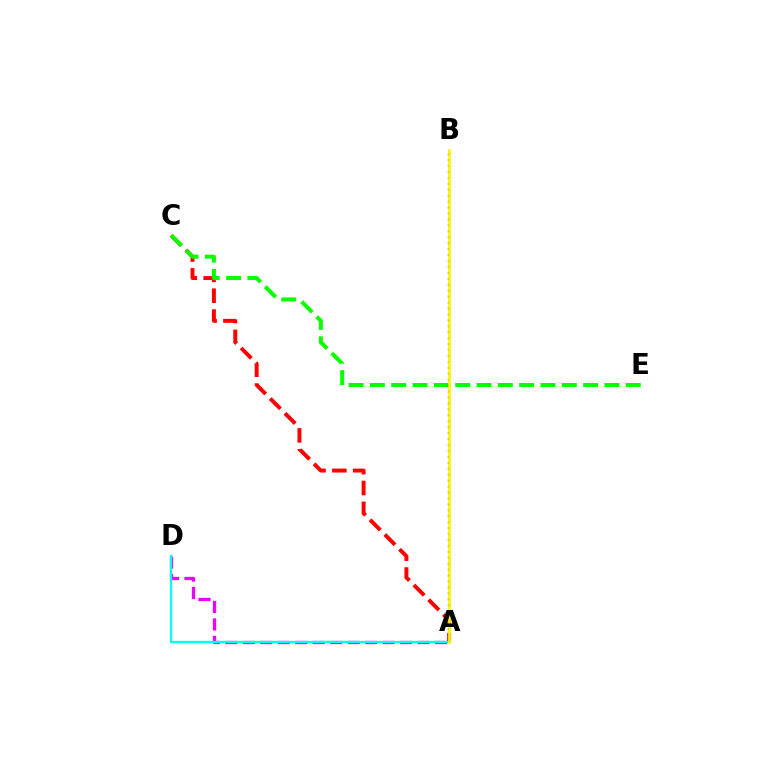{('A', 'D'): [{'color': '#ee00ff', 'line_style': 'dashed', 'thickness': 2.37}, {'color': '#00fff6', 'line_style': 'solid', 'thickness': 1.66}], ('A', 'C'): [{'color': '#ff0000', 'line_style': 'dashed', 'thickness': 2.83}], ('C', 'E'): [{'color': '#08ff00', 'line_style': 'dashed', 'thickness': 2.9}], ('A', 'B'): [{'color': '#0010ff', 'line_style': 'dotted', 'thickness': 1.61}, {'color': '#fcf500', 'line_style': 'solid', 'thickness': 1.95}]}